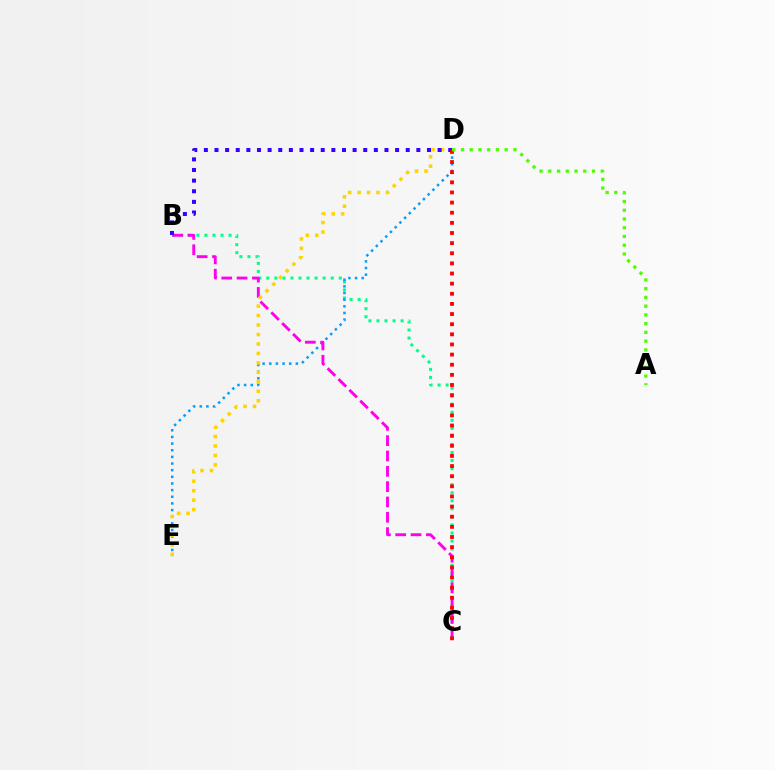{('B', 'C'): [{'color': '#00ff86', 'line_style': 'dotted', 'thickness': 2.19}, {'color': '#ff00ed', 'line_style': 'dashed', 'thickness': 2.08}], ('D', 'E'): [{'color': '#009eff', 'line_style': 'dotted', 'thickness': 1.81}, {'color': '#ffd500', 'line_style': 'dotted', 'thickness': 2.57}], ('B', 'D'): [{'color': '#3700ff', 'line_style': 'dotted', 'thickness': 2.89}], ('C', 'D'): [{'color': '#ff0000', 'line_style': 'dotted', 'thickness': 2.75}], ('A', 'D'): [{'color': '#4fff00', 'line_style': 'dotted', 'thickness': 2.37}]}